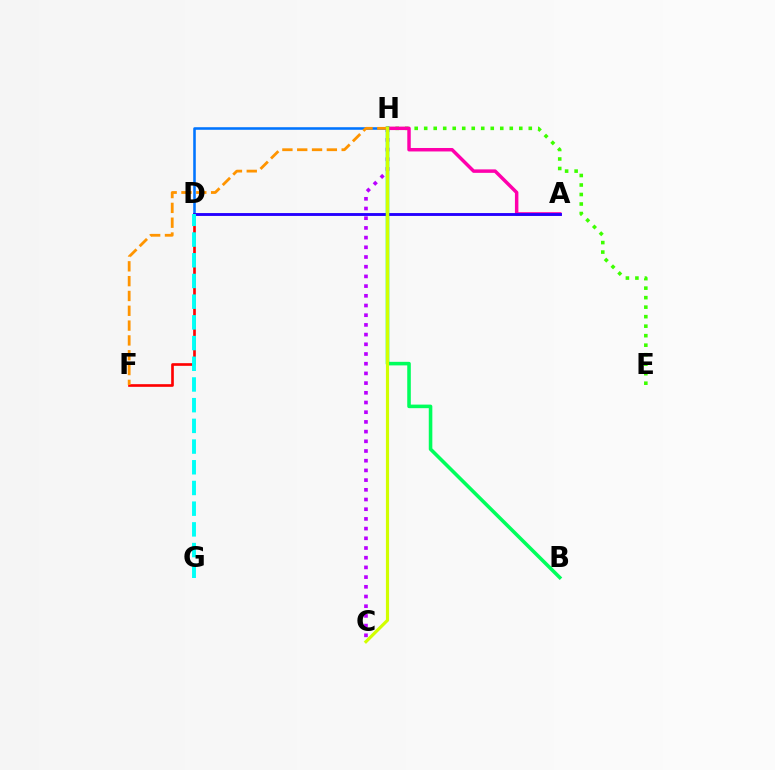{('E', 'H'): [{'color': '#3dff00', 'line_style': 'dotted', 'thickness': 2.58}], ('D', 'H'): [{'color': '#0074ff', 'line_style': 'solid', 'thickness': 1.84}], ('C', 'H'): [{'color': '#b900ff', 'line_style': 'dotted', 'thickness': 2.64}, {'color': '#d1ff00', 'line_style': 'solid', 'thickness': 2.28}], ('D', 'F'): [{'color': '#ff0000', 'line_style': 'solid', 'thickness': 1.92}], ('A', 'H'): [{'color': '#ff00ac', 'line_style': 'solid', 'thickness': 2.5}], ('A', 'D'): [{'color': '#2500ff', 'line_style': 'solid', 'thickness': 2.07}], ('B', 'H'): [{'color': '#00ff5c', 'line_style': 'solid', 'thickness': 2.57}], ('D', 'G'): [{'color': '#00fff6', 'line_style': 'dashed', 'thickness': 2.81}], ('F', 'H'): [{'color': '#ff9400', 'line_style': 'dashed', 'thickness': 2.01}]}